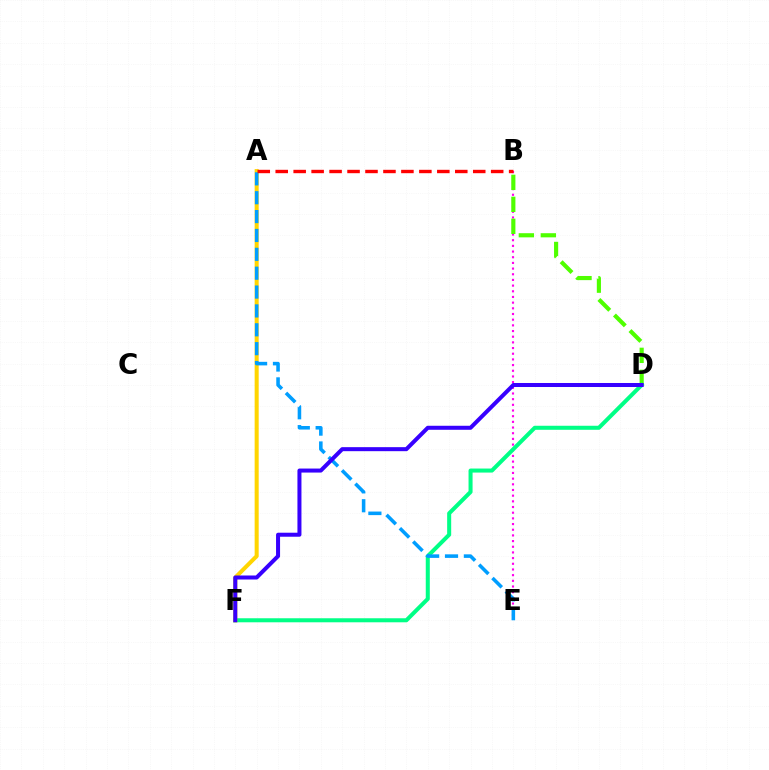{('B', 'E'): [{'color': '#ff00ed', 'line_style': 'dotted', 'thickness': 1.54}], ('B', 'D'): [{'color': '#4fff00', 'line_style': 'dashed', 'thickness': 2.99}], ('D', 'F'): [{'color': '#00ff86', 'line_style': 'solid', 'thickness': 2.9}, {'color': '#3700ff', 'line_style': 'solid', 'thickness': 2.89}], ('A', 'F'): [{'color': '#ffd500', 'line_style': 'solid', 'thickness': 2.91}], ('A', 'E'): [{'color': '#009eff', 'line_style': 'dashed', 'thickness': 2.56}], ('A', 'B'): [{'color': '#ff0000', 'line_style': 'dashed', 'thickness': 2.44}]}